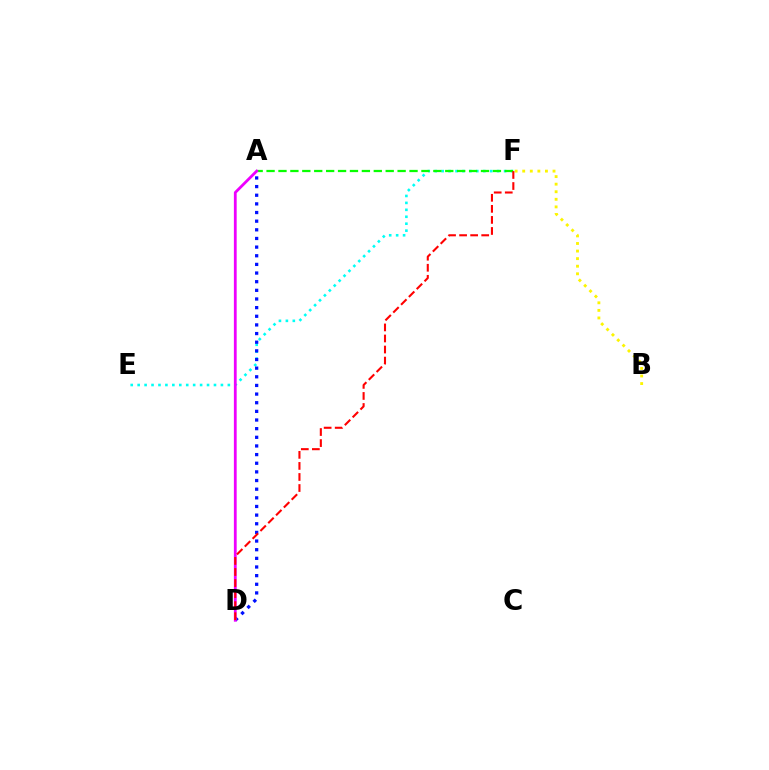{('B', 'F'): [{'color': '#fcf500', 'line_style': 'dotted', 'thickness': 2.06}], ('E', 'F'): [{'color': '#00fff6', 'line_style': 'dotted', 'thickness': 1.89}], ('A', 'D'): [{'color': '#0010ff', 'line_style': 'dotted', 'thickness': 2.35}, {'color': '#ee00ff', 'line_style': 'solid', 'thickness': 2.01}], ('A', 'F'): [{'color': '#08ff00', 'line_style': 'dashed', 'thickness': 1.62}], ('D', 'F'): [{'color': '#ff0000', 'line_style': 'dashed', 'thickness': 1.5}]}